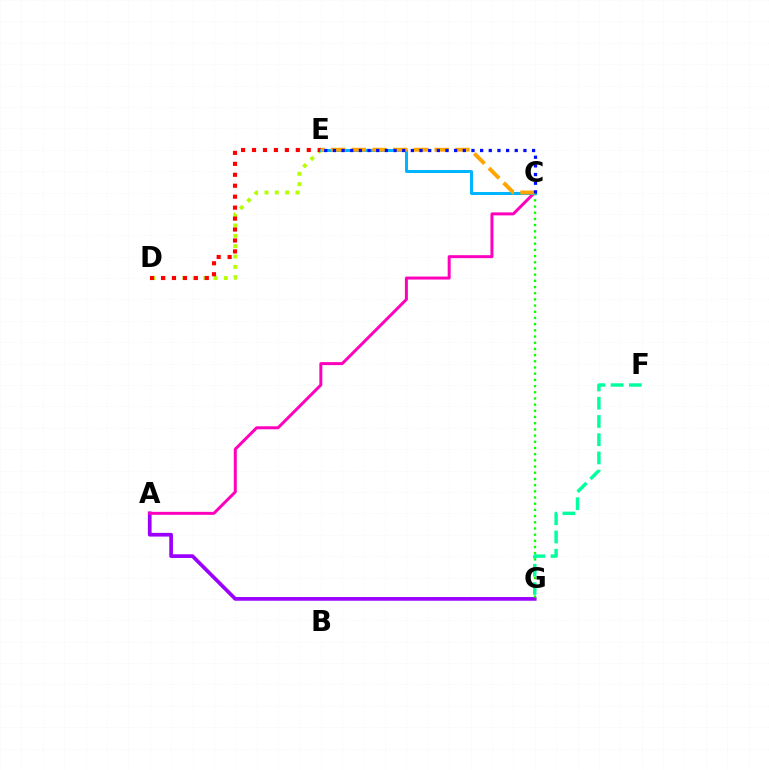{('D', 'E'): [{'color': '#b3ff00', 'line_style': 'dotted', 'thickness': 2.81}, {'color': '#ff0000', 'line_style': 'dotted', 'thickness': 2.98}], ('A', 'G'): [{'color': '#9b00ff', 'line_style': 'solid', 'thickness': 2.66}], ('C', 'G'): [{'color': '#08ff00', 'line_style': 'dotted', 'thickness': 1.68}], ('F', 'G'): [{'color': '#00ff9d', 'line_style': 'dashed', 'thickness': 2.48}], ('A', 'C'): [{'color': '#ff00bd', 'line_style': 'solid', 'thickness': 2.15}], ('C', 'E'): [{'color': '#00b5ff', 'line_style': 'solid', 'thickness': 2.16}, {'color': '#ffa500', 'line_style': 'dashed', 'thickness': 2.81}, {'color': '#0010ff', 'line_style': 'dotted', 'thickness': 2.35}]}